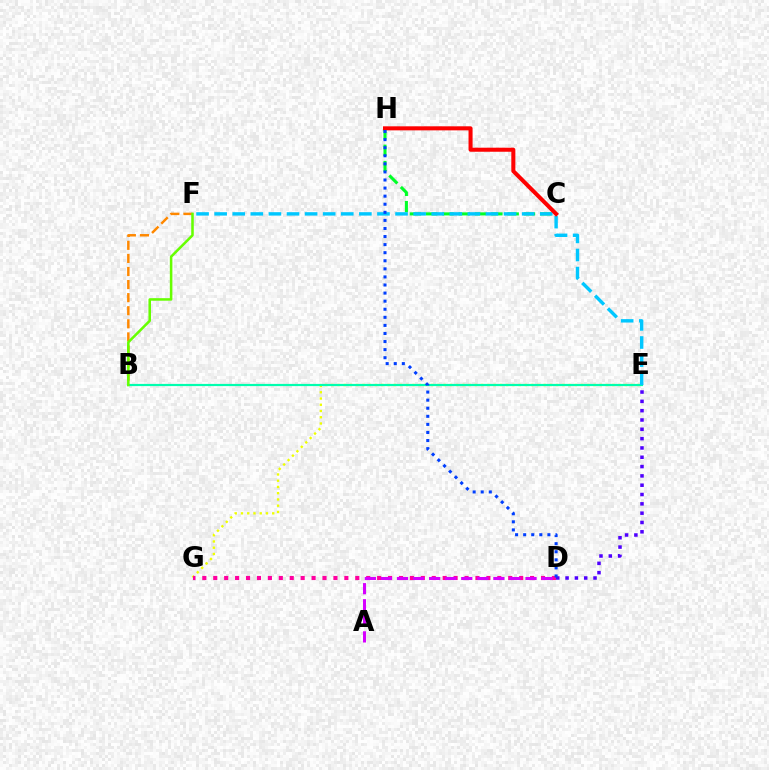{('E', 'G'): [{'color': '#eeff00', 'line_style': 'dotted', 'thickness': 1.7}], ('D', 'G'): [{'color': '#ff00a0', 'line_style': 'dotted', 'thickness': 2.97}], ('B', 'F'): [{'color': '#ff8800', 'line_style': 'dashed', 'thickness': 1.78}, {'color': '#66ff00', 'line_style': 'solid', 'thickness': 1.83}], ('C', 'H'): [{'color': '#00ff27', 'line_style': 'dashed', 'thickness': 2.21}, {'color': '#ff0000', 'line_style': 'solid', 'thickness': 2.91}], ('B', 'E'): [{'color': '#00ffaf', 'line_style': 'solid', 'thickness': 1.58}], ('D', 'E'): [{'color': '#4f00ff', 'line_style': 'dotted', 'thickness': 2.53}], ('E', 'F'): [{'color': '#00c7ff', 'line_style': 'dashed', 'thickness': 2.46}], ('D', 'H'): [{'color': '#003fff', 'line_style': 'dotted', 'thickness': 2.19}], ('A', 'D'): [{'color': '#d600ff', 'line_style': 'dashed', 'thickness': 2.18}]}